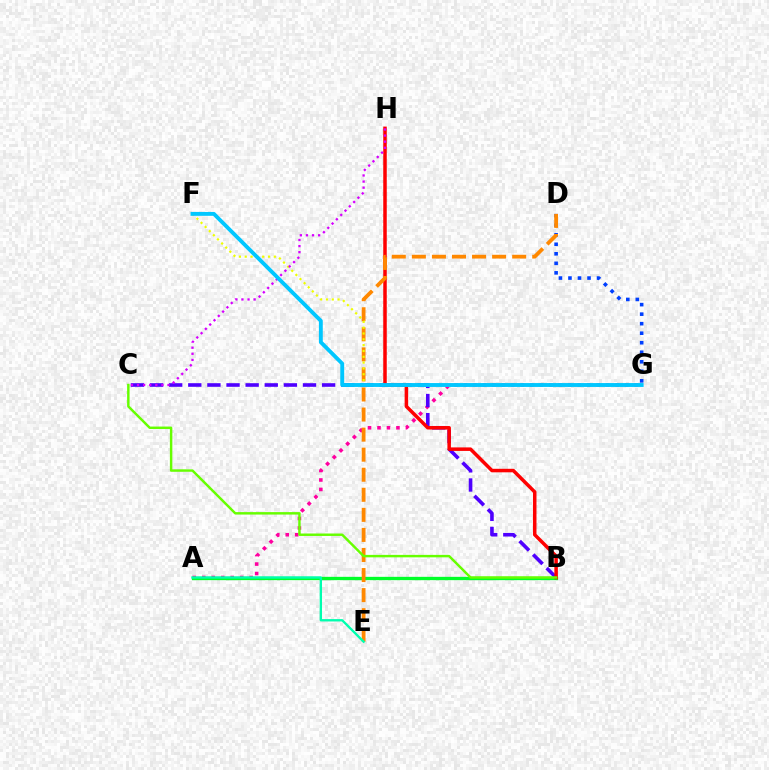{('A', 'G'): [{'color': '#ff00a0', 'line_style': 'dotted', 'thickness': 2.57}], ('B', 'C'): [{'color': '#4f00ff', 'line_style': 'dashed', 'thickness': 2.6}, {'color': '#66ff00', 'line_style': 'solid', 'thickness': 1.76}], ('A', 'B'): [{'color': '#00ff27', 'line_style': 'solid', 'thickness': 2.39}], ('D', 'G'): [{'color': '#003fff', 'line_style': 'dotted', 'thickness': 2.59}], ('B', 'H'): [{'color': '#ff0000', 'line_style': 'solid', 'thickness': 2.53}], ('D', 'E'): [{'color': '#ff8800', 'line_style': 'dashed', 'thickness': 2.73}], ('F', 'G'): [{'color': '#eeff00', 'line_style': 'dotted', 'thickness': 1.58}, {'color': '#00c7ff', 'line_style': 'solid', 'thickness': 2.8}], ('C', 'H'): [{'color': '#d600ff', 'line_style': 'dotted', 'thickness': 1.66}], ('A', 'E'): [{'color': '#00ffaf', 'line_style': 'solid', 'thickness': 1.7}]}